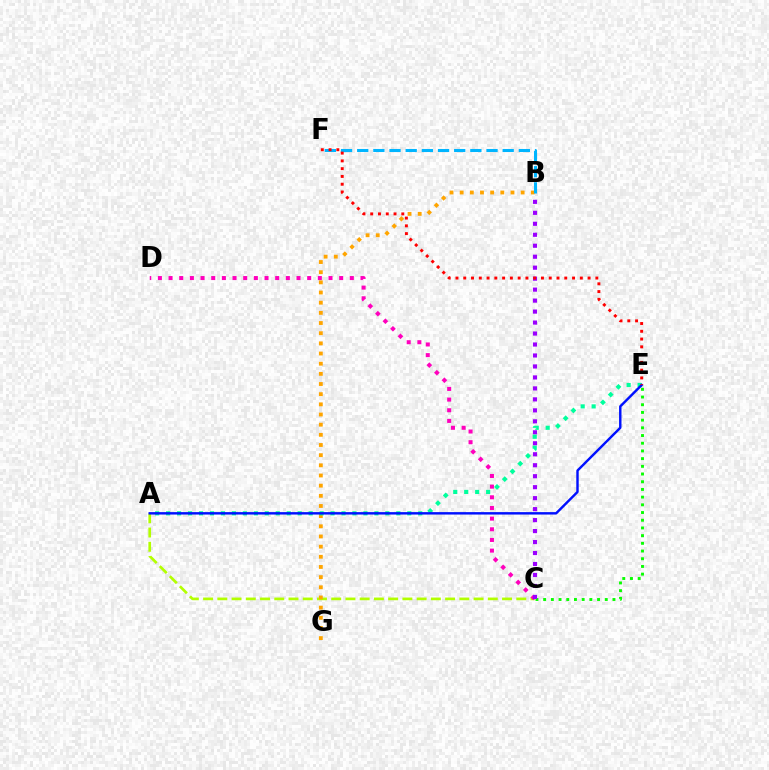{('A', 'C'): [{'color': '#b3ff00', 'line_style': 'dashed', 'thickness': 1.93}], ('C', 'D'): [{'color': '#ff00bd', 'line_style': 'dotted', 'thickness': 2.9}], ('C', 'E'): [{'color': '#08ff00', 'line_style': 'dotted', 'thickness': 2.09}], ('B', 'C'): [{'color': '#9b00ff', 'line_style': 'dotted', 'thickness': 2.98}], ('B', 'G'): [{'color': '#ffa500', 'line_style': 'dotted', 'thickness': 2.76}], ('B', 'F'): [{'color': '#00b5ff', 'line_style': 'dashed', 'thickness': 2.2}], ('A', 'E'): [{'color': '#00ff9d', 'line_style': 'dotted', 'thickness': 2.98}, {'color': '#0010ff', 'line_style': 'solid', 'thickness': 1.74}], ('E', 'F'): [{'color': '#ff0000', 'line_style': 'dotted', 'thickness': 2.11}]}